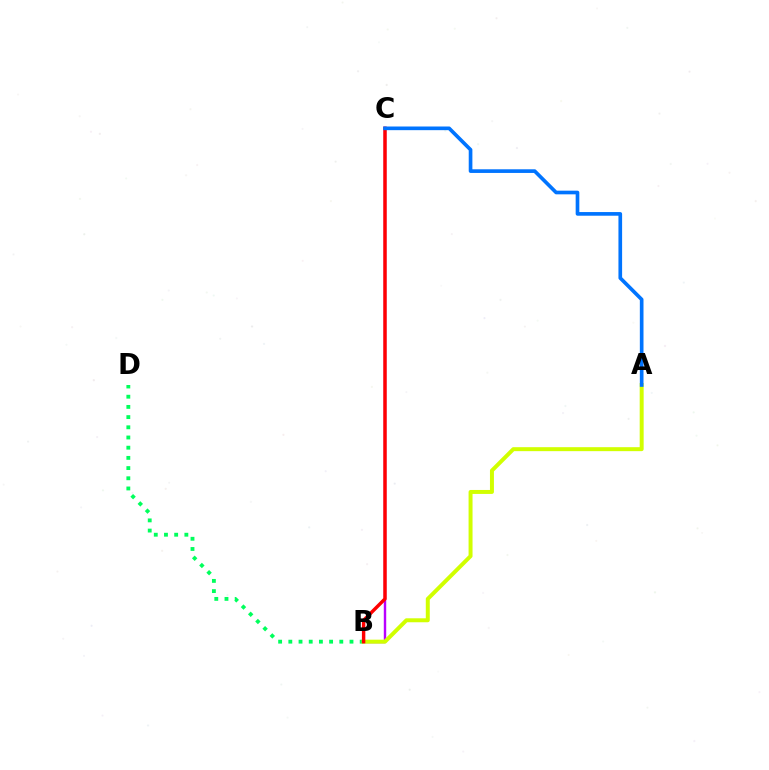{('B', 'D'): [{'color': '#00ff5c', 'line_style': 'dotted', 'thickness': 2.77}], ('B', 'C'): [{'color': '#b900ff', 'line_style': 'solid', 'thickness': 1.74}, {'color': '#ff0000', 'line_style': 'solid', 'thickness': 2.47}], ('A', 'B'): [{'color': '#d1ff00', 'line_style': 'solid', 'thickness': 2.86}], ('A', 'C'): [{'color': '#0074ff', 'line_style': 'solid', 'thickness': 2.64}]}